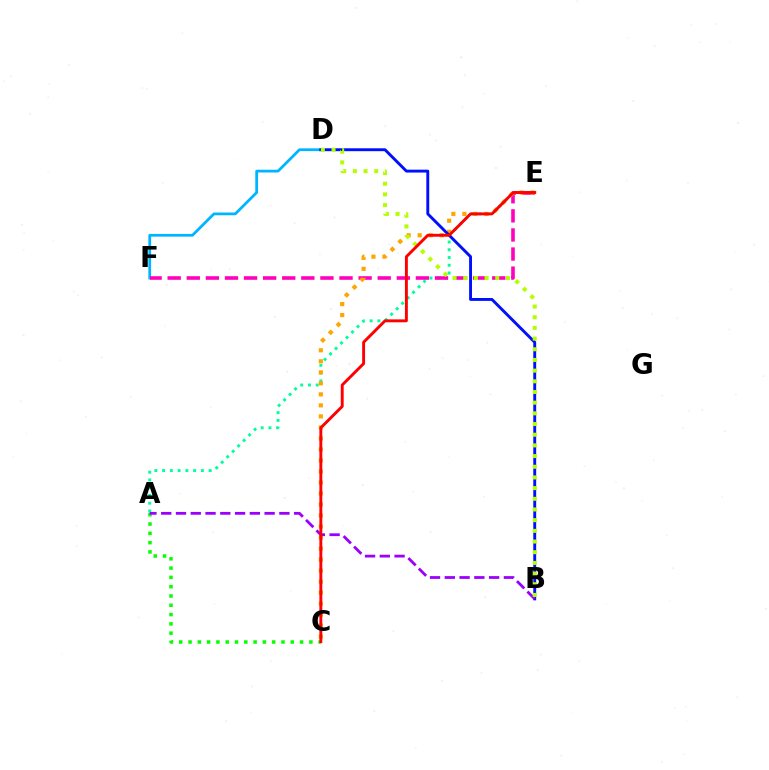{('A', 'C'): [{'color': '#08ff00', 'line_style': 'dotted', 'thickness': 2.53}], ('D', 'F'): [{'color': '#00b5ff', 'line_style': 'solid', 'thickness': 1.99}], ('A', 'E'): [{'color': '#00ff9d', 'line_style': 'dotted', 'thickness': 2.11}], ('E', 'F'): [{'color': '#ff00bd', 'line_style': 'dashed', 'thickness': 2.59}], ('C', 'E'): [{'color': '#ffa500', 'line_style': 'dotted', 'thickness': 2.99}, {'color': '#ff0000', 'line_style': 'solid', 'thickness': 2.09}], ('B', 'D'): [{'color': '#0010ff', 'line_style': 'solid', 'thickness': 2.09}, {'color': '#b3ff00', 'line_style': 'dotted', 'thickness': 2.9}], ('A', 'B'): [{'color': '#9b00ff', 'line_style': 'dashed', 'thickness': 2.01}]}